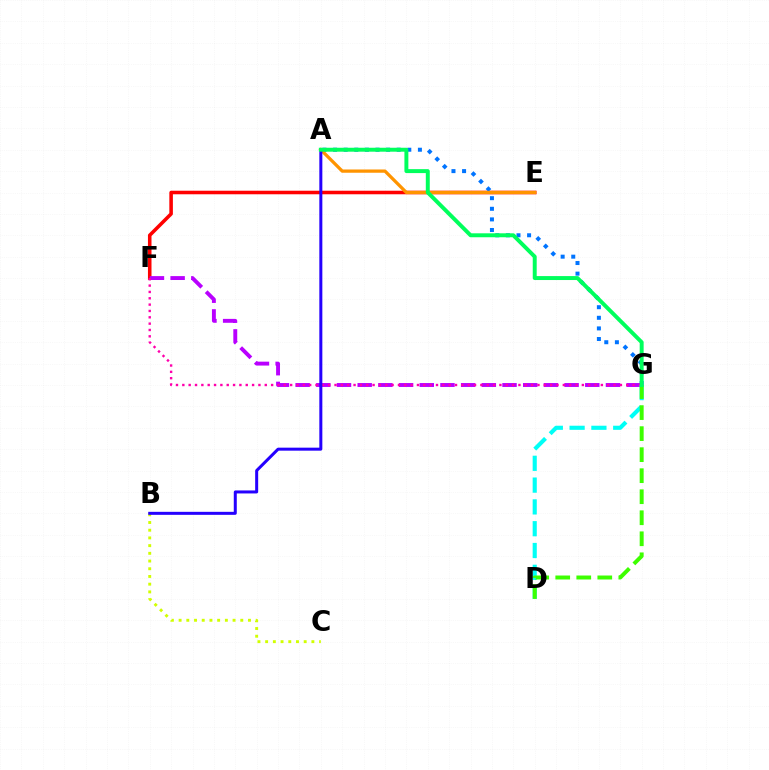{('B', 'C'): [{'color': '#d1ff00', 'line_style': 'dotted', 'thickness': 2.09}], ('E', 'F'): [{'color': '#ff0000', 'line_style': 'solid', 'thickness': 2.56}], ('A', 'G'): [{'color': '#0074ff', 'line_style': 'dotted', 'thickness': 2.88}, {'color': '#00ff5c', 'line_style': 'solid', 'thickness': 2.84}], ('A', 'E'): [{'color': '#ff9400', 'line_style': 'solid', 'thickness': 2.35}], ('F', 'G'): [{'color': '#b900ff', 'line_style': 'dashed', 'thickness': 2.81}, {'color': '#ff00ac', 'line_style': 'dotted', 'thickness': 1.72}], ('D', 'G'): [{'color': '#00fff6', 'line_style': 'dashed', 'thickness': 2.96}, {'color': '#3dff00', 'line_style': 'dashed', 'thickness': 2.86}], ('A', 'B'): [{'color': '#2500ff', 'line_style': 'solid', 'thickness': 2.17}]}